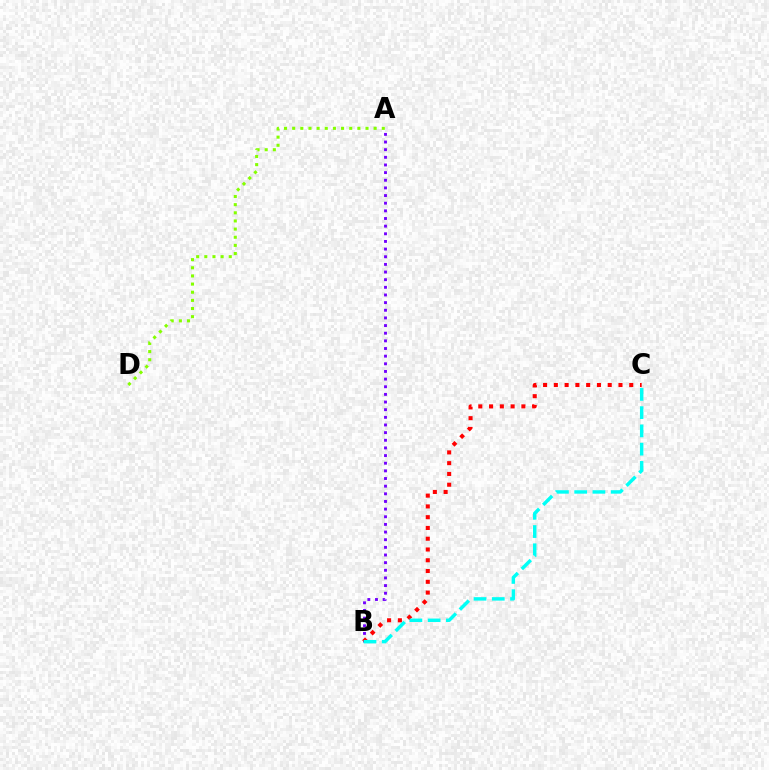{('A', 'B'): [{'color': '#7200ff', 'line_style': 'dotted', 'thickness': 2.08}], ('B', 'C'): [{'color': '#ff0000', 'line_style': 'dotted', 'thickness': 2.93}, {'color': '#00fff6', 'line_style': 'dashed', 'thickness': 2.48}], ('A', 'D'): [{'color': '#84ff00', 'line_style': 'dotted', 'thickness': 2.21}]}